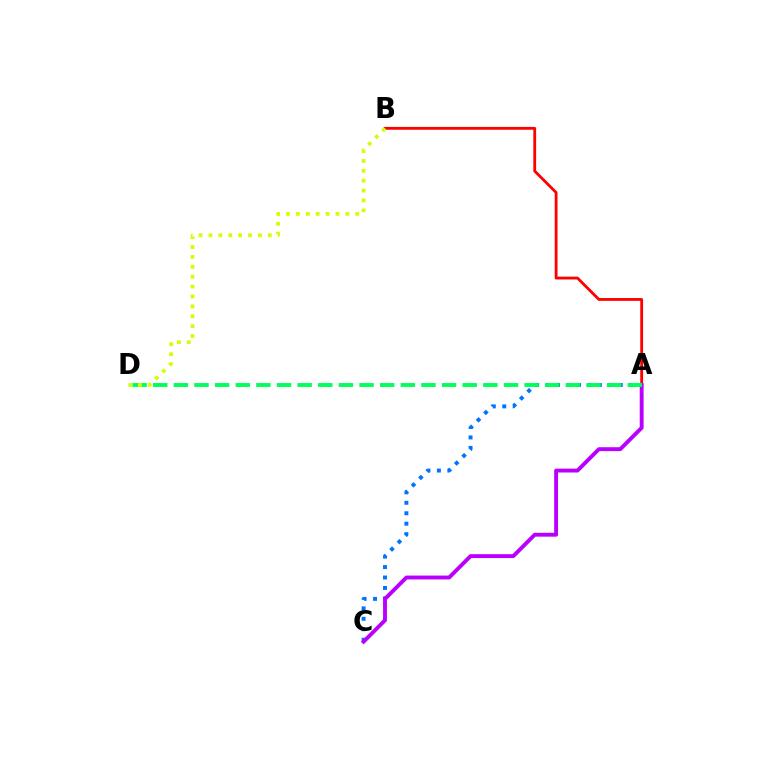{('A', 'C'): [{'color': '#0074ff', 'line_style': 'dotted', 'thickness': 2.84}, {'color': '#b900ff', 'line_style': 'solid', 'thickness': 2.8}], ('A', 'B'): [{'color': '#ff0000', 'line_style': 'solid', 'thickness': 2.03}], ('A', 'D'): [{'color': '#00ff5c', 'line_style': 'dashed', 'thickness': 2.8}], ('B', 'D'): [{'color': '#d1ff00', 'line_style': 'dotted', 'thickness': 2.69}]}